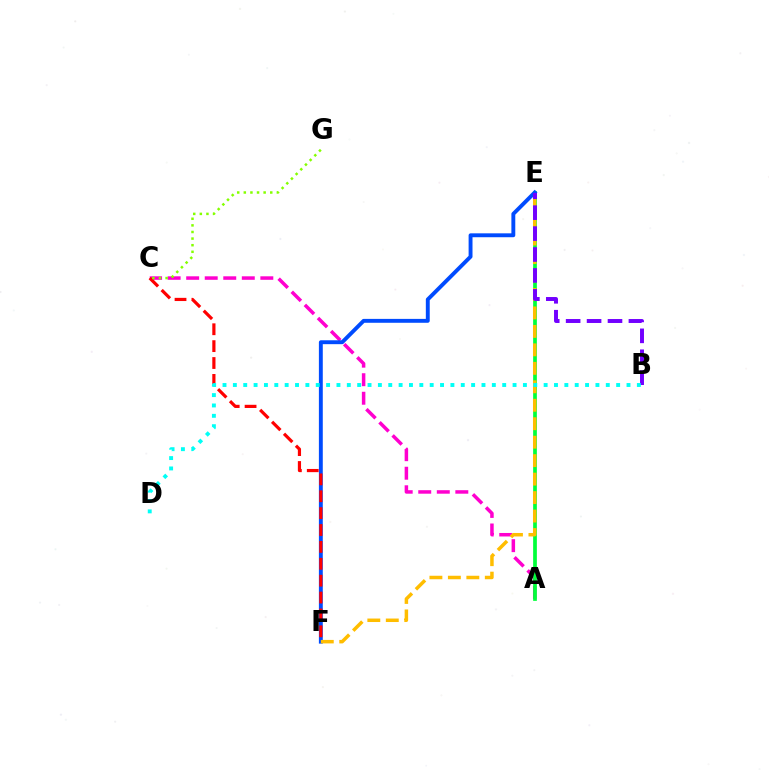{('A', 'C'): [{'color': '#ff00cf', 'line_style': 'dashed', 'thickness': 2.52}], ('A', 'E'): [{'color': '#00ff39', 'line_style': 'solid', 'thickness': 2.67}], ('E', 'F'): [{'color': '#004bff', 'line_style': 'solid', 'thickness': 2.8}, {'color': '#ffbd00', 'line_style': 'dashed', 'thickness': 2.51}], ('C', 'F'): [{'color': '#ff0000', 'line_style': 'dashed', 'thickness': 2.29}], ('C', 'G'): [{'color': '#84ff00', 'line_style': 'dotted', 'thickness': 1.79}], ('B', 'E'): [{'color': '#7200ff', 'line_style': 'dashed', 'thickness': 2.84}], ('B', 'D'): [{'color': '#00fff6', 'line_style': 'dotted', 'thickness': 2.81}]}